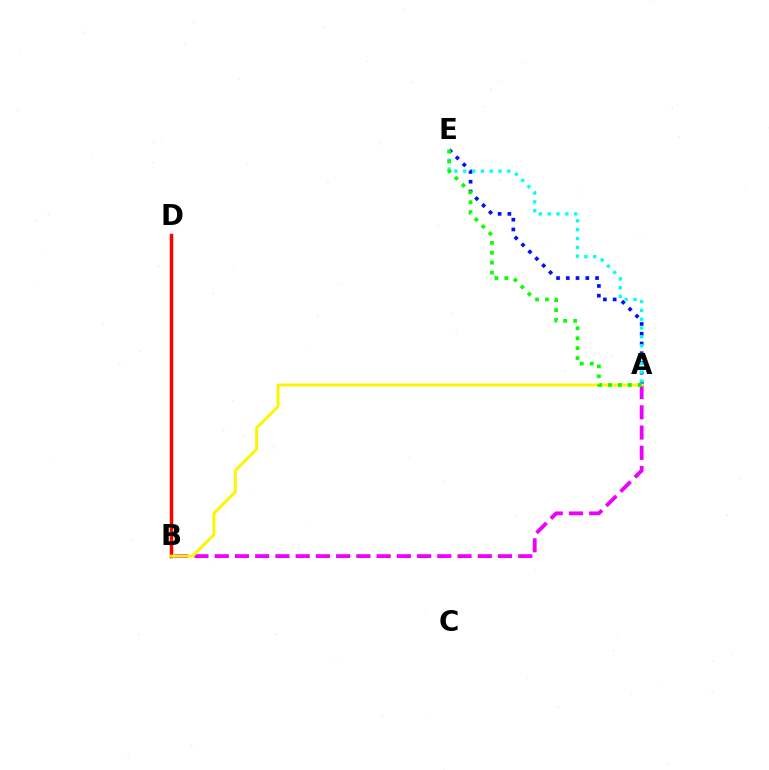{('B', 'D'): [{'color': '#ff0000', 'line_style': 'solid', 'thickness': 2.52}], ('A', 'E'): [{'color': '#0010ff', 'line_style': 'dotted', 'thickness': 2.65}, {'color': '#00fff6', 'line_style': 'dotted', 'thickness': 2.4}, {'color': '#08ff00', 'line_style': 'dotted', 'thickness': 2.69}], ('A', 'B'): [{'color': '#ee00ff', 'line_style': 'dashed', 'thickness': 2.75}, {'color': '#fcf500', 'line_style': 'solid', 'thickness': 2.12}]}